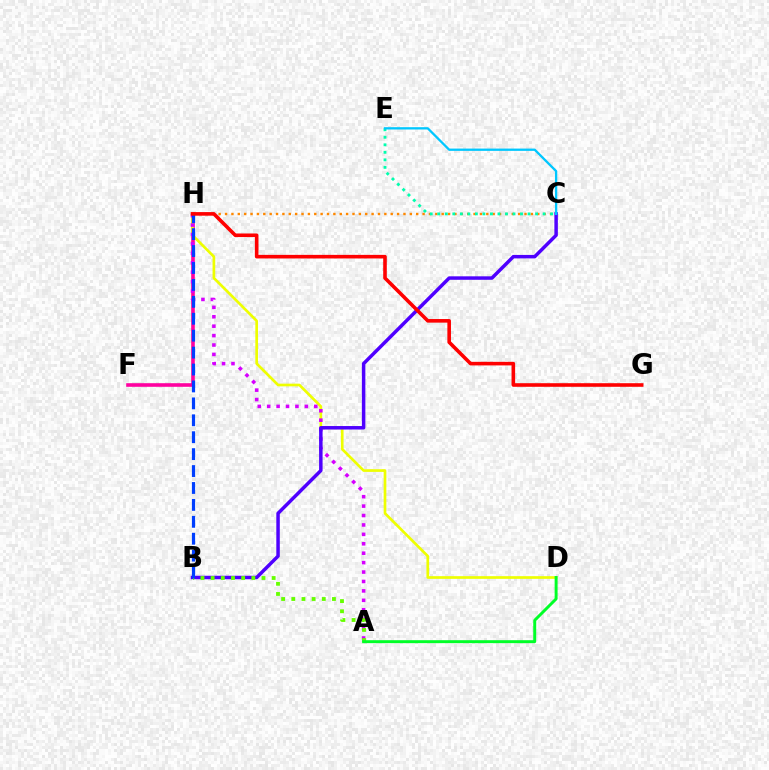{('F', 'H'): [{'color': '#ff00a0', 'line_style': 'solid', 'thickness': 2.59}], ('D', 'H'): [{'color': '#eeff00', 'line_style': 'solid', 'thickness': 1.93}], ('C', 'H'): [{'color': '#ff8800', 'line_style': 'dotted', 'thickness': 1.73}], ('A', 'H'): [{'color': '#d600ff', 'line_style': 'dotted', 'thickness': 2.56}], ('C', 'E'): [{'color': '#00ffaf', 'line_style': 'dotted', 'thickness': 2.04}, {'color': '#00c7ff', 'line_style': 'solid', 'thickness': 1.65}], ('B', 'C'): [{'color': '#4f00ff', 'line_style': 'solid', 'thickness': 2.51}], ('A', 'B'): [{'color': '#66ff00', 'line_style': 'dotted', 'thickness': 2.76}], ('A', 'D'): [{'color': '#00ff27', 'line_style': 'solid', 'thickness': 2.12}], ('B', 'H'): [{'color': '#003fff', 'line_style': 'dashed', 'thickness': 2.3}], ('G', 'H'): [{'color': '#ff0000', 'line_style': 'solid', 'thickness': 2.59}]}